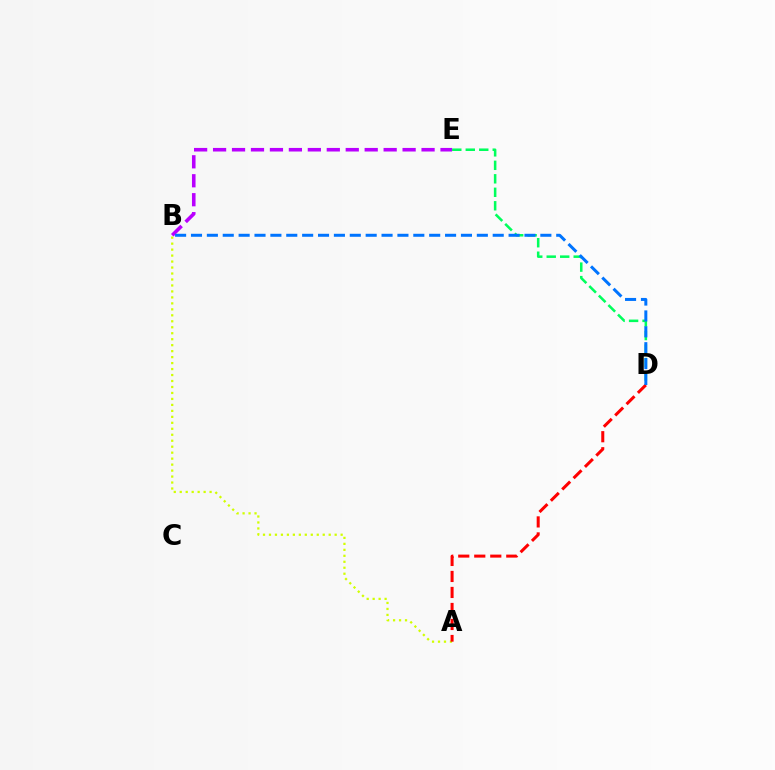{('D', 'E'): [{'color': '#00ff5c', 'line_style': 'dashed', 'thickness': 1.83}], ('B', 'E'): [{'color': '#b900ff', 'line_style': 'dashed', 'thickness': 2.57}], ('A', 'B'): [{'color': '#d1ff00', 'line_style': 'dotted', 'thickness': 1.62}], ('A', 'D'): [{'color': '#ff0000', 'line_style': 'dashed', 'thickness': 2.17}], ('B', 'D'): [{'color': '#0074ff', 'line_style': 'dashed', 'thickness': 2.16}]}